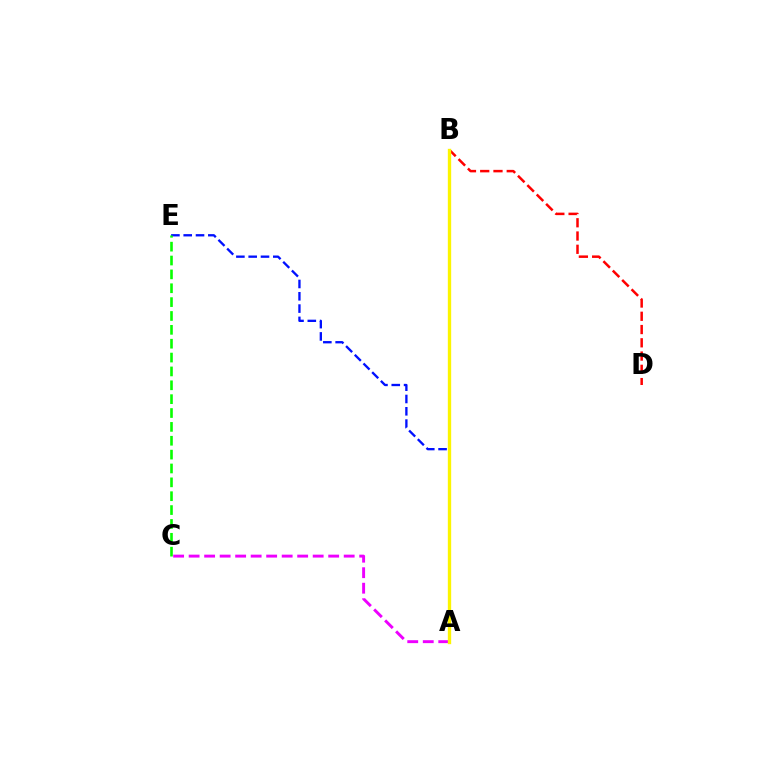{('A', 'C'): [{'color': '#ee00ff', 'line_style': 'dashed', 'thickness': 2.11}], ('A', 'B'): [{'color': '#00fff6', 'line_style': 'solid', 'thickness': 2.09}, {'color': '#fcf500', 'line_style': 'solid', 'thickness': 2.41}], ('B', 'D'): [{'color': '#ff0000', 'line_style': 'dashed', 'thickness': 1.8}], ('A', 'E'): [{'color': '#0010ff', 'line_style': 'dashed', 'thickness': 1.67}], ('C', 'E'): [{'color': '#08ff00', 'line_style': 'dashed', 'thickness': 1.88}]}